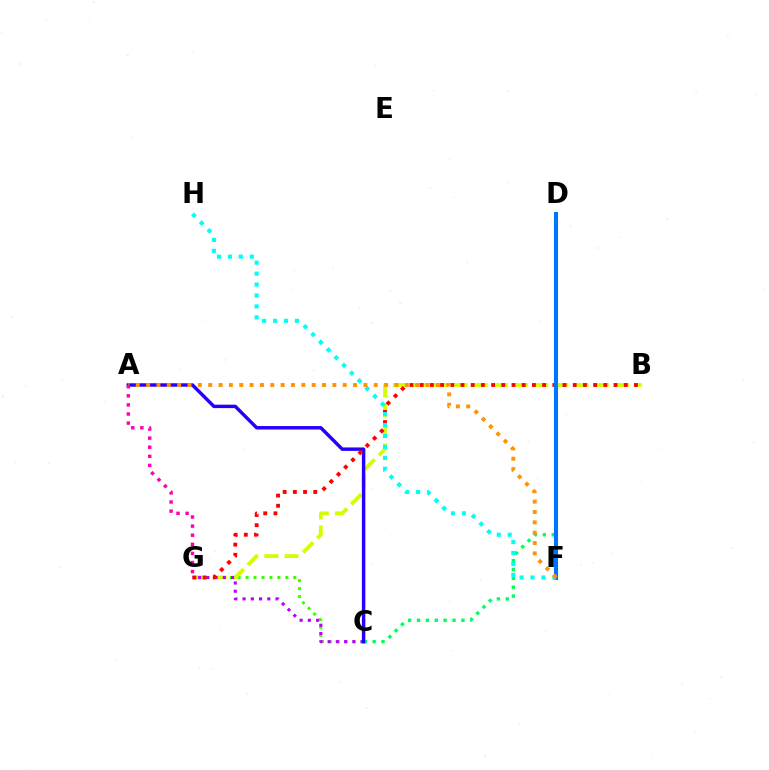{('C', 'G'): [{'color': '#3dff00', 'line_style': 'dotted', 'thickness': 2.16}, {'color': '#b900ff', 'line_style': 'dotted', 'thickness': 2.24}], ('B', 'G'): [{'color': '#d1ff00', 'line_style': 'dashed', 'thickness': 2.74}, {'color': '#ff0000', 'line_style': 'dotted', 'thickness': 2.77}], ('C', 'D'): [{'color': '#00ff5c', 'line_style': 'dotted', 'thickness': 2.41}], ('A', 'C'): [{'color': '#2500ff', 'line_style': 'solid', 'thickness': 2.48}], ('D', 'F'): [{'color': '#0074ff', 'line_style': 'solid', 'thickness': 2.94}], ('F', 'H'): [{'color': '#00fff6', 'line_style': 'dotted', 'thickness': 2.97}], ('A', 'F'): [{'color': '#ff9400', 'line_style': 'dotted', 'thickness': 2.81}], ('A', 'G'): [{'color': '#ff00ac', 'line_style': 'dotted', 'thickness': 2.47}]}